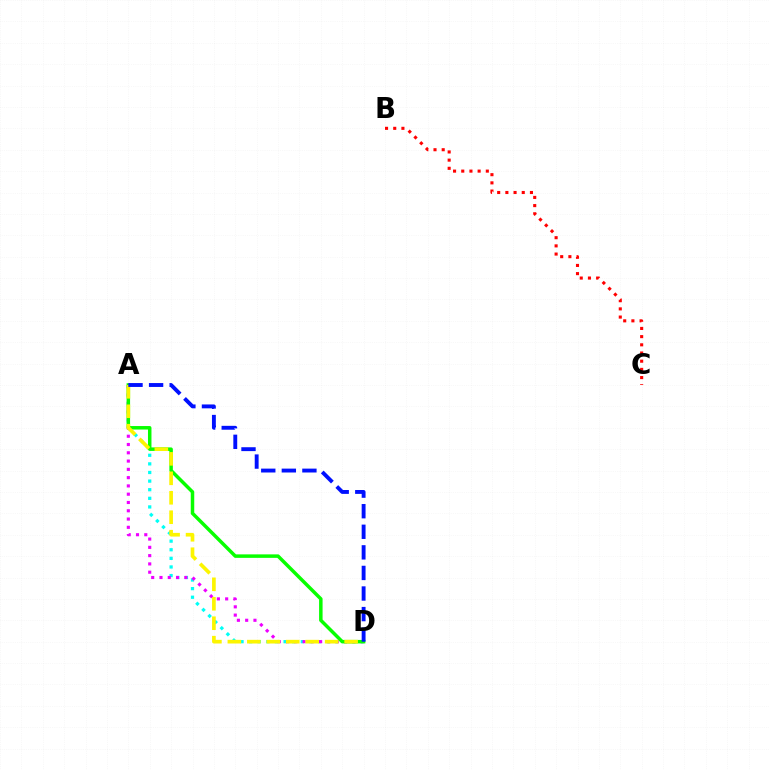{('A', 'D'): [{'color': '#00fff6', 'line_style': 'dotted', 'thickness': 2.34}, {'color': '#ee00ff', 'line_style': 'dotted', 'thickness': 2.25}, {'color': '#08ff00', 'line_style': 'solid', 'thickness': 2.51}, {'color': '#fcf500', 'line_style': 'dashed', 'thickness': 2.64}, {'color': '#0010ff', 'line_style': 'dashed', 'thickness': 2.8}], ('B', 'C'): [{'color': '#ff0000', 'line_style': 'dotted', 'thickness': 2.22}]}